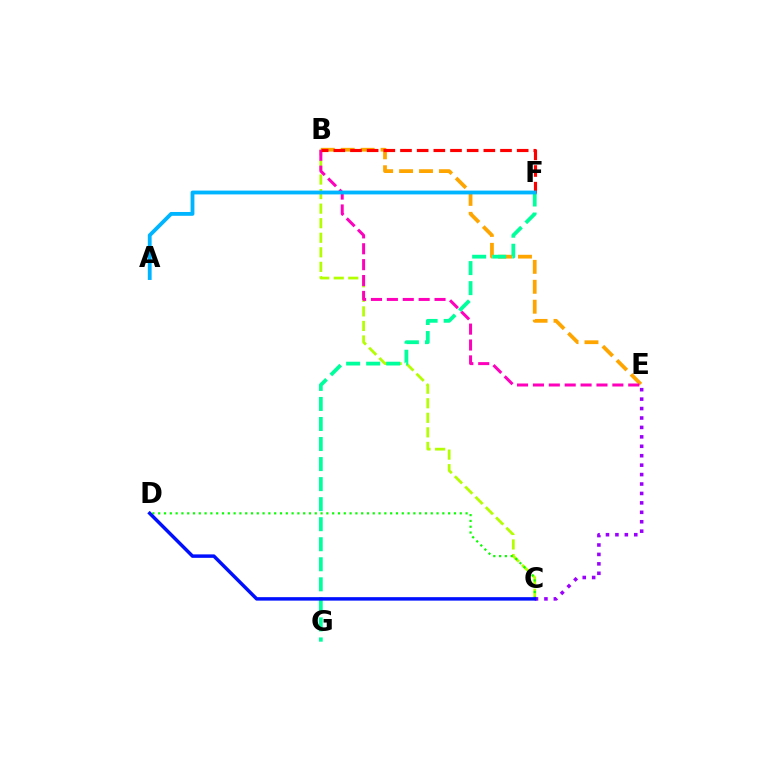{('B', 'E'): [{'color': '#ffa500', 'line_style': 'dashed', 'thickness': 2.71}, {'color': '#ff00bd', 'line_style': 'dashed', 'thickness': 2.16}], ('B', 'C'): [{'color': '#b3ff00', 'line_style': 'dashed', 'thickness': 1.98}], ('F', 'G'): [{'color': '#00ff9d', 'line_style': 'dashed', 'thickness': 2.72}], ('C', 'D'): [{'color': '#08ff00', 'line_style': 'dotted', 'thickness': 1.58}, {'color': '#0010ff', 'line_style': 'solid', 'thickness': 2.5}], ('B', 'F'): [{'color': '#ff0000', 'line_style': 'dashed', 'thickness': 2.26}], ('C', 'E'): [{'color': '#9b00ff', 'line_style': 'dotted', 'thickness': 2.56}], ('A', 'F'): [{'color': '#00b5ff', 'line_style': 'solid', 'thickness': 2.75}]}